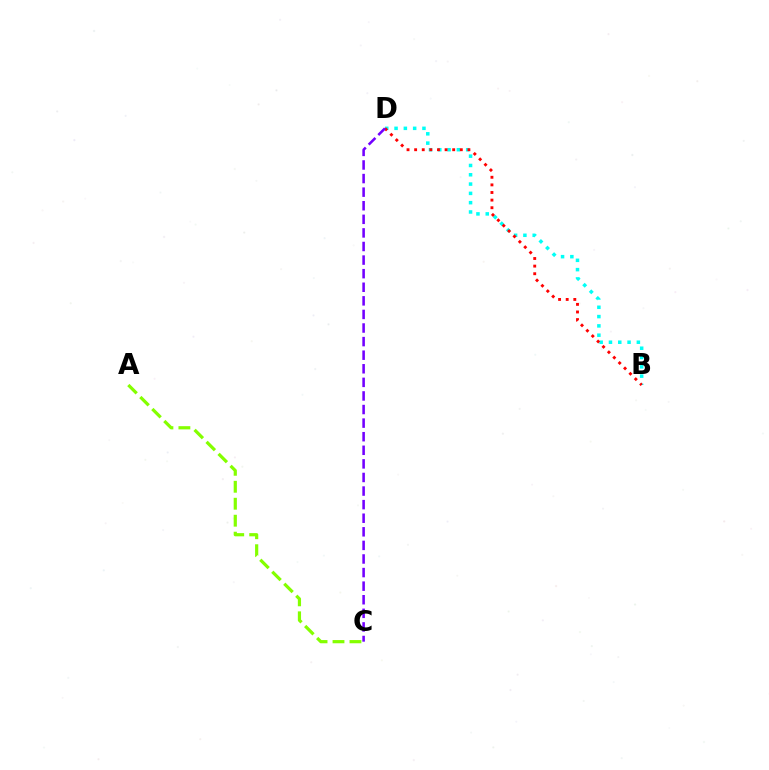{('B', 'D'): [{'color': '#00fff6', 'line_style': 'dotted', 'thickness': 2.53}, {'color': '#ff0000', 'line_style': 'dotted', 'thickness': 2.07}], ('A', 'C'): [{'color': '#84ff00', 'line_style': 'dashed', 'thickness': 2.3}], ('C', 'D'): [{'color': '#7200ff', 'line_style': 'dashed', 'thickness': 1.85}]}